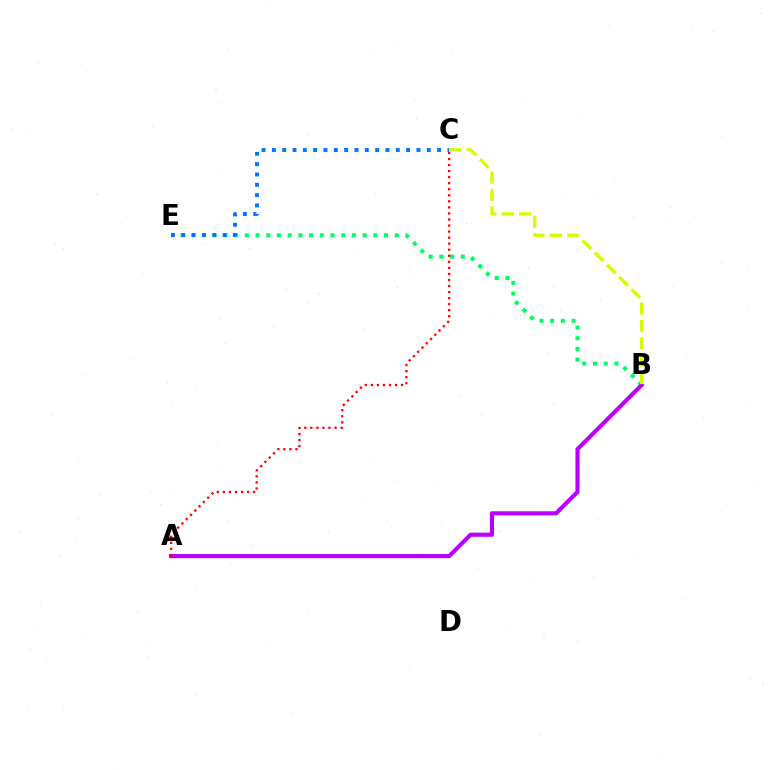{('B', 'E'): [{'color': '#00ff5c', 'line_style': 'dotted', 'thickness': 2.91}], ('A', 'B'): [{'color': '#b900ff', 'line_style': 'solid', 'thickness': 2.98}], ('B', 'C'): [{'color': '#d1ff00', 'line_style': 'dashed', 'thickness': 2.36}], ('C', 'E'): [{'color': '#0074ff', 'line_style': 'dotted', 'thickness': 2.81}], ('A', 'C'): [{'color': '#ff0000', 'line_style': 'dotted', 'thickness': 1.64}]}